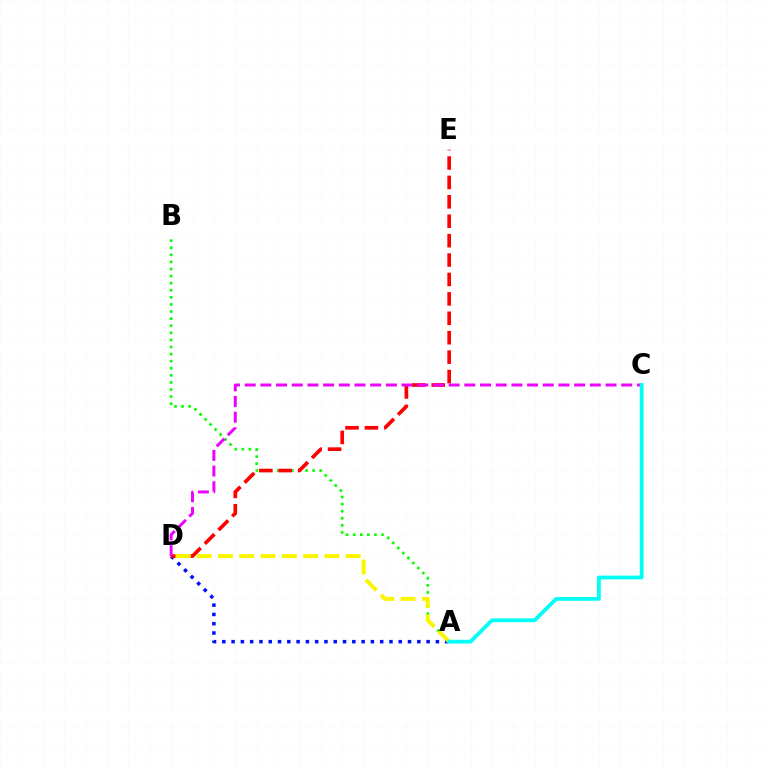{('A', 'D'): [{'color': '#0010ff', 'line_style': 'dotted', 'thickness': 2.52}, {'color': '#fcf500', 'line_style': 'dashed', 'thickness': 2.89}], ('A', 'B'): [{'color': '#08ff00', 'line_style': 'dotted', 'thickness': 1.93}], ('D', 'E'): [{'color': '#ff0000', 'line_style': 'dashed', 'thickness': 2.64}], ('C', 'D'): [{'color': '#ee00ff', 'line_style': 'dashed', 'thickness': 2.13}], ('A', 'C'): [{'color': '#00fff6', 'line_style': 'solid', 'thickness': 2.72}]}